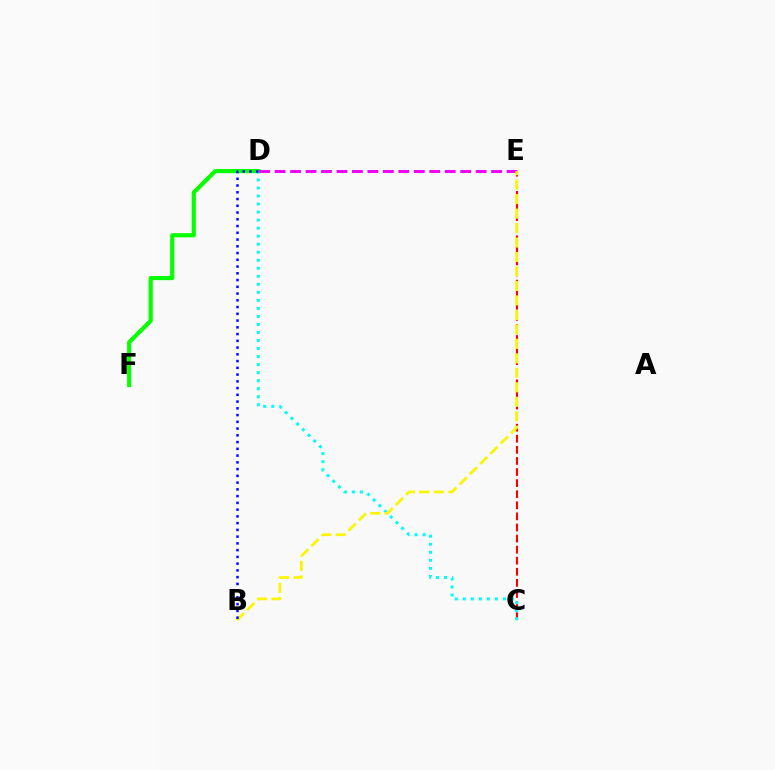{('C', 'E'): [{'color': '#ff0000', 'line_style': 'dashed', 'thickness': 1.51}], ('D', 'F'): [{'color': '#08ff00', 'line_style': 'solid', 'thickness': 3.0}], ('C', 'D'): [{'color': '#00fff6', 'line_style': 'dotted', 'thickness': 2.18}], ('D', 'E'): [{'color': '#ee00ff', 'line_style': 'dashed', 'thickness': 2.1}], ('B', 'E'): [{'color': '#fcf500', 'line_style': 'dashed', 'thickness': 1.97}], ('B', 'D'): [{'color': '#0010ff', 'line_style': 'dotted', 'thickness': 1.83}]}